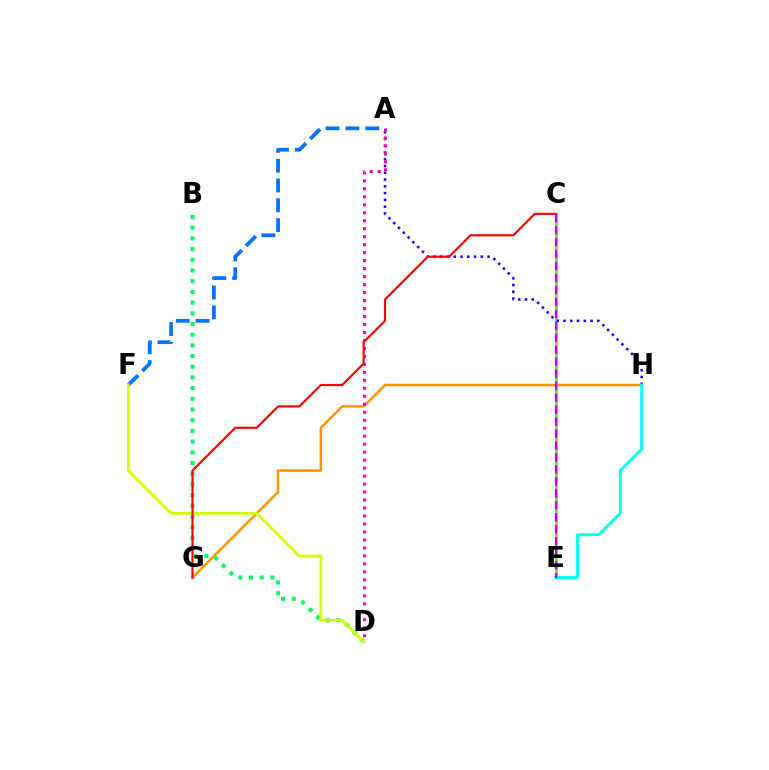{('C', 'E'): [{'color': '#3dff00', 'line_style': 'solid', 'thickness': 1.87}, {'color': '#b900ff', 'line_style': 'dashed', 'thickness': 1.63}], ('G', 'H'): [{'color': '#ff9400', 'line_style': 'solid', 'thickness': 1.8}], ('A', 'H'): [{'color': '#2500ff', 'line_style': 'dotted', 'thickness': 1.84}], ('E', 'H'): [{'color': '#00fff6', 'line_style': 'solid', 'thickness': 2.13}], ('B', 'D'): [{'color': '#00ff5c', 'line_style': 'dotted', 'thickness': 2.91}], ('A', 'F'): [{'color': '#0074ff', 'line_style': 'dashed', 'thickness': 2.69}], ('A', 'D'): [{'color': '#ff00ac', 'line_style': 'dotted', 'thickness': 2.17}], ('D', 'F'): [{'color': '#d1ff00', 'line_style': 'solid', 'thickness': 2.0}], ('C', 'G'): [{'color': '#ff0000', 'line_style': 'solid', 'thickness': 1.56}]}